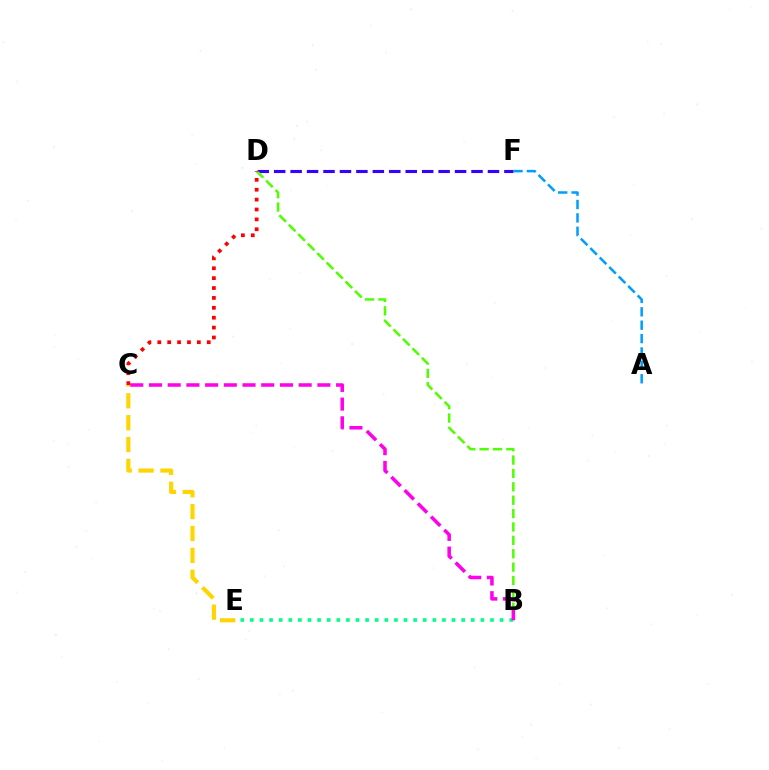{('B', 'E'): [{'color': '#00ff86', 'line_style': 'dotted', 'thickness': 2.61}], ('D', 'F'): [{'color': '#3700ff', 'line_style': 'dashed', 'thickness': 2.23}], ('B', 'D'): [{'color': '#4fff00', 'line_style': 'dashed', 'thickness': 1.82}], ('C', 'E'): [{'color': '#ffd500', 'line_style': 'dashed', 'thickness': 2.97}], ('A', 'F'): [{'color': '#009eff', 'line_style': 'dashed', 'thickness': 1.82}], ('B', 'C'): [{'color': '#ff00ed', 'line_style': 'dashed', 'thickness': 2.54}], ('C', 'D'): [{'color': '#ff0000', 'line_style': 'dotted', 'thickness': 2.69}]}